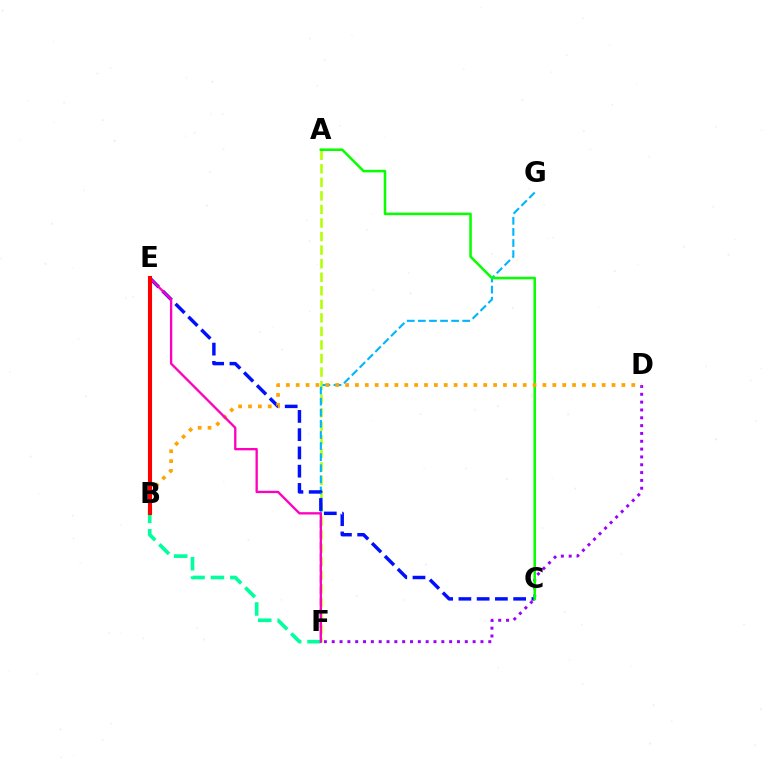{('D', 'F'): [{'color': '#9b00ff', 'line_style': 'dotted', 'thickness': 2.13}], ('A', 'F'): [{'color': '#b3ff00', 'line_style': 'dashed', 'thickness': 1.84}], ('F', 'G'): [{'color': '#00b5ff', 'line_style': 'dashed', 'thickness': 1.51}], ('C', 'E'): [{'color': '#0010ff', 'line_style': 'dashed', 'thickness': 2.48}], ('A', 'C'): [{'color': '#08ff00', 'line_style': 'solid', 'thickness': 1.83}], ('B', 'D'): [{'color': '#ffa500', 'line_style': 'dotted', 'thickness': 2.68}], ('B', 'F'): [{'color': '#00ff9d', 'line_style': 'dashed', 'thickness': 2.63}], ('E', 'F'): [{'color': '#ff00bd', 'line_style': 'solid', 'thickness': 1.68}], ('B', 'E'): [{'color': '#ff0000', 'line_style': 'solid', 'thickness': 2.95}]}